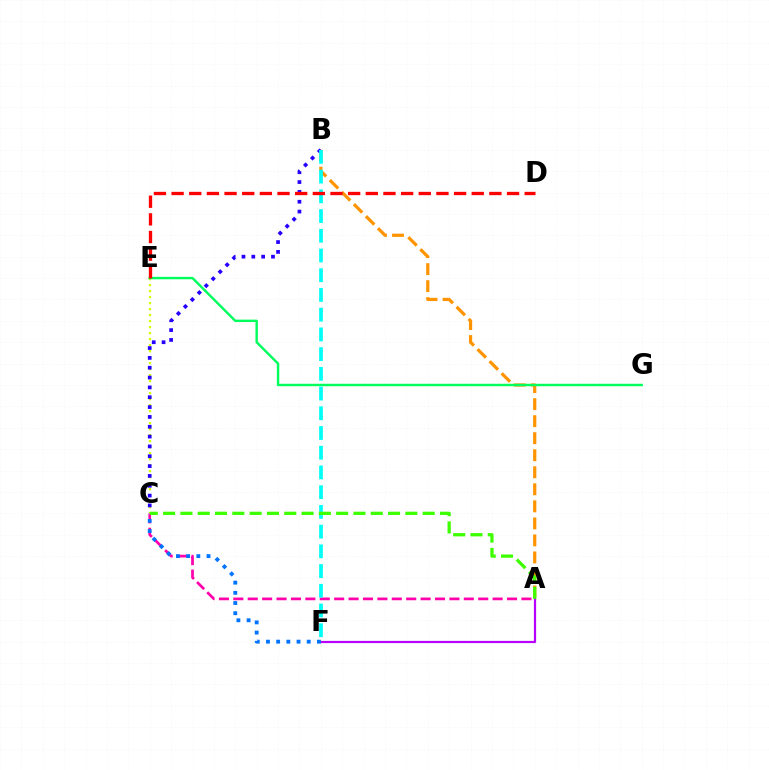{('A', 'B'): [{'color': '#ff9400', 'line_style': 'dashed', 'thickness': 2.31}], ('A', 'C'): [{'color': '#ff00ac', 'line_style': 'dashed', 'thickness': 1.96}, {'color': '#3dff00', 'line_style': 'dashed', 'thickness': 2.35}], ('C', 'E'): [{'color': '#d1ff00', 'line_style': 'dotted', 'thickness': 1.63}], ('A', 'F'): [{'color': '#b900ff', 'line_style': 'solid', 'thickness': 1.59}], ('E', 'G'): [{'color': '#00ff5c', 'line_style': 'solid', 'thickness': 1.75}], ('B', 'C'): [{'color': '#2500ff', 'line_style': 'dotted', 'thickness': 2.67}], ('C', 'F'): [{'color': '#0074ff', 'line_style': 'dotted', 'thickness': 2.77}], ('B', 'F'): [{'color': '#00fff6', 'line_style': 'dashed', 'thickness': 2.68}], ('D', 'E'): [{'color': '#ff0000', 'line_style': 'dashed', 'thickness': 2.4}]}